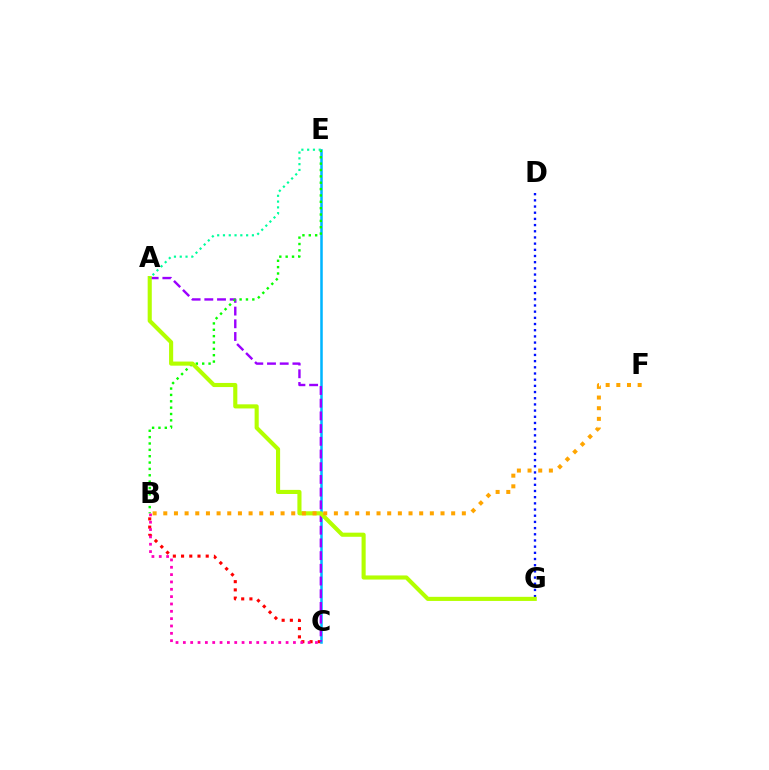{('B', 'C'): [{'color': '#ff0000', 'line_style': 'dotted', 'thickness': 2.23}, {'color': '#ff00bd', 'line_style': 'dotted', 'thickness': 1.99}], ('C', 'E'): [{'color': '#00b5ff', 'line_style': 'solid', 'thickness': 1.81}], ('A', 'C'): [{'color': '#9b00ff', 'line_style': 'dashed', 'thickness': 1.73}], ('D', 'G'): [{'color': '#0010ff', 'line_style': 'dotted', 'thickness': 1.68}], ('B', 'E'): [{'color': '#08ff00', 'line_style': 'dotted', 'thickness': 1.73}], ('A', 'G'): [{'color': '#b3ff00', 'line_style': 'solid', 'thickness': 2.96}], ('B', 'F'): [{'color': '#ffa500', 'line_style': 'dotted', 'thickness': 2.9}], ('A', 'E'): [{'color': '#00ff9d', 'line_style': 'dotted', 'thickness': 1.57}]}